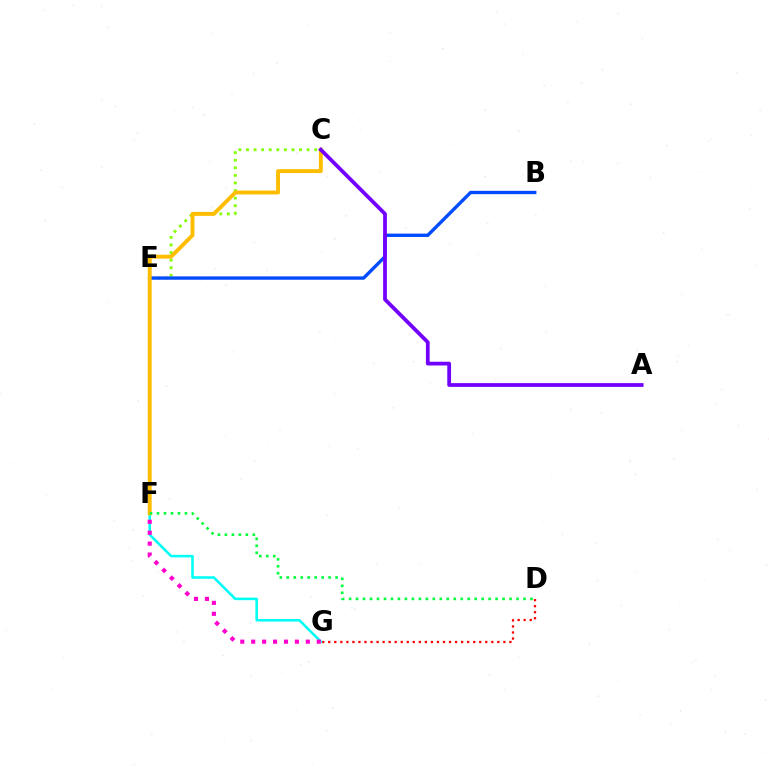{('C', 'E'): [{'color': '#84ff00', 'line_style': 'dotted', 'thickness': 2.06}], ('D', 'G'): [{'color': '#ff0000', 'line_style': 'dotted', 'thickness': 1.64}], ('B', 'E'): [{'color': '#004bff', 'line_style': 'solid', 'thickness': 2.42}], ('E', 'G'): [{'color': '#00fff6', 'line_style': 'solid', 'thickness': 1.84}], ('F', 'G'): [{'color': '#ff00cf', 'line_style': 'dotted', 'thickness': 2.97}], ('C', 'F'): [{'color': '#ffbd00', 'line_style': 'solid', 'thickness': 2.81}], ('D', 'F'): [{'color': '#00ff39', 'line_style': 'dotted', 'thickness': 1.9}], ('A', 'C'): [{'color': '#7200ff', 'line_style': 'solid', 'thickness': 2.71}]}